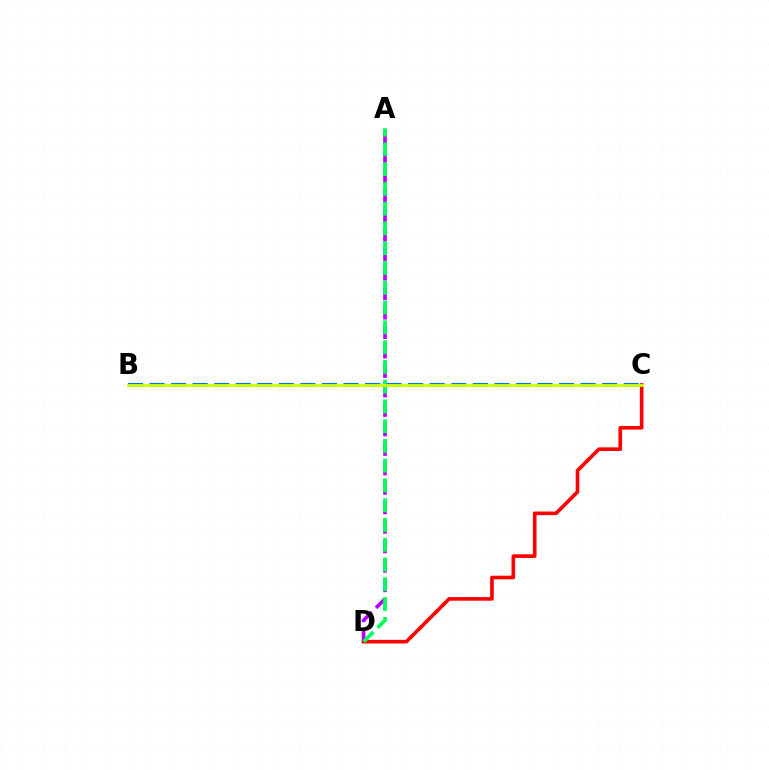{('A', 'D'): [{'color': '#b900ff', 'line_style': 'dashed', 'thickness': 2.65}, {'color': '#00ff5c', 'line_style': 'dashed', 'thickness': 2.69}], ('C', 'D'): [{'color': '#ff0000', 'line_style': 'solid', 'thickness': 2.61}], ('B', 'C'): [{'color': '#0074ff', 'line_style': 'dashed', 'thickness': 2.93}, {'color': '#d1ff00', 'line_style': 'solid', 'thickness': 2.04}]}